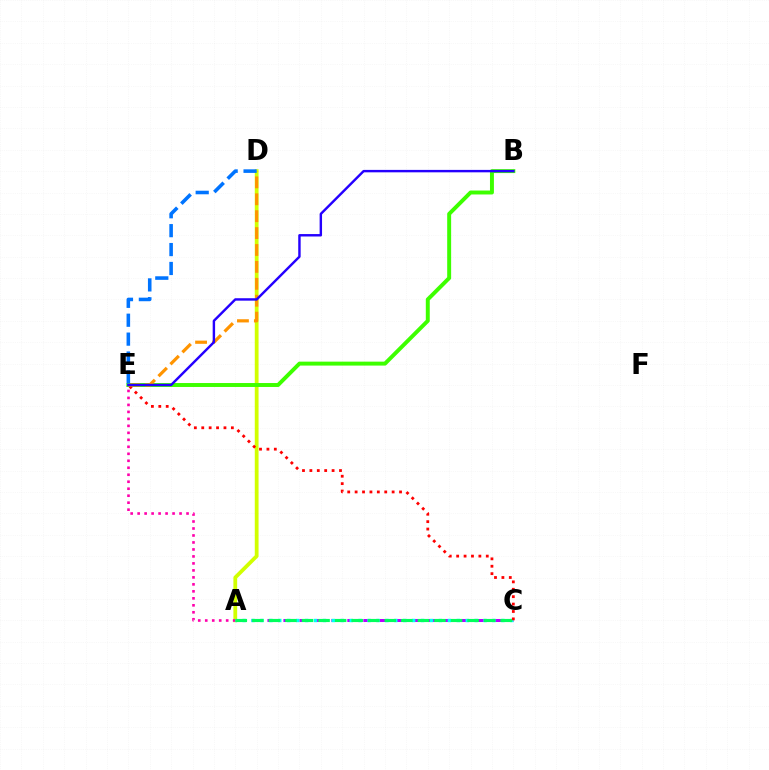{('A', 'C'): [{'color': '#b900ff', 'line_style': 'dashed', 'thickness': 2.17}, {'color': '#00fff6', 'line_style': 'dotted', 'thickness': 2.42}, {'color': '#00ff5c', 'line_style': 'dashed', 'thickness': 2.25}], ('A', 'D'): [{'color': '#d1ff00', 'line_style': 'solid', 'thickness': 2.72}], ('B', 'E'): [{'color': '#3dff00', 'line_style': 'solid', 'thickness': 2.84}, {'color': '#2500ff', 'line_style': 'solid', 'thickness': 1.75}], ('A', 'E'): [{'color': '#ff00ac', 'line_style': 'dotted', 'thickness': 1.9}], ('C', 'E'): [{'color': '#ff0000', 'line_style': 'dotted', 'thickness': 2.01}], ('D', 'E'): [{'color': '#ff9400', 'line_style': 'dashed', 'thickness': 2.3}, {'color': '#0074ff', 'line_style': 'dashed', 'thickness': 2.57}]}